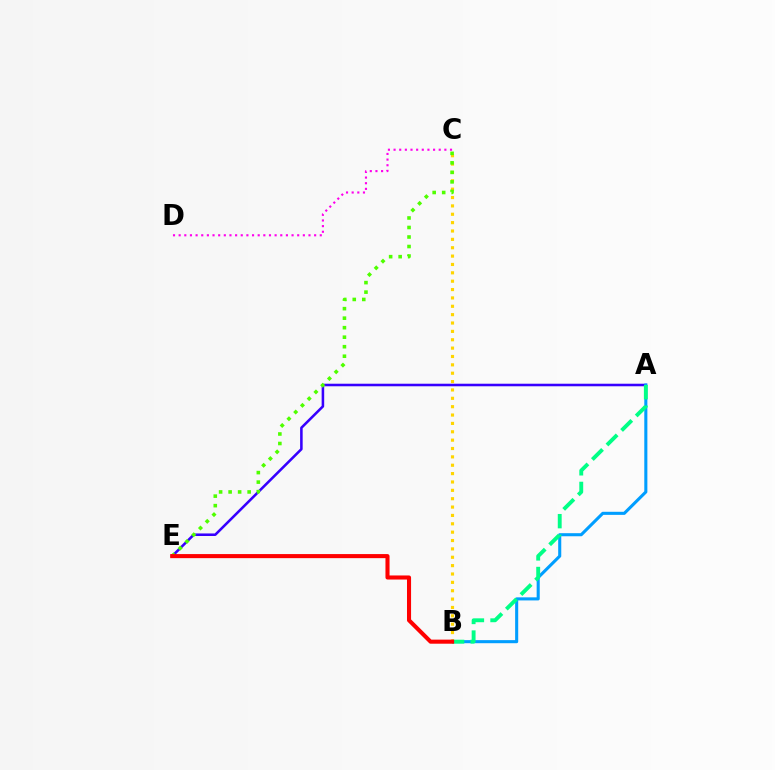{('A', 'E'): [{'color': '#3700ff', 'line_style': 'solid', 'thickness': 1.84}], ('C', 'D'): [{'color': '#ff00ed', 'line_style': 'dotted', 'thickness': 1.53}], ('A', 'B'): [{'color': '#009eff', 'line_style': 'solid', 'thickness': 2.22}, {'color': '#00ff86', 'line_style': 'dashed', 'thickness': 2.8}], ('B', 'C'): [{'color': '#ffd500', 'line_style': 'dotted', 'thickness': 2.27}], ('C', 'E'): [{'color': '#4fff00', 'line_style': 'dotted', 'thickness': 2.58}], ('B', 'E'): [{'color': '#ff0000', 'line_style': 'solid', 'thickness': 2.93}]}